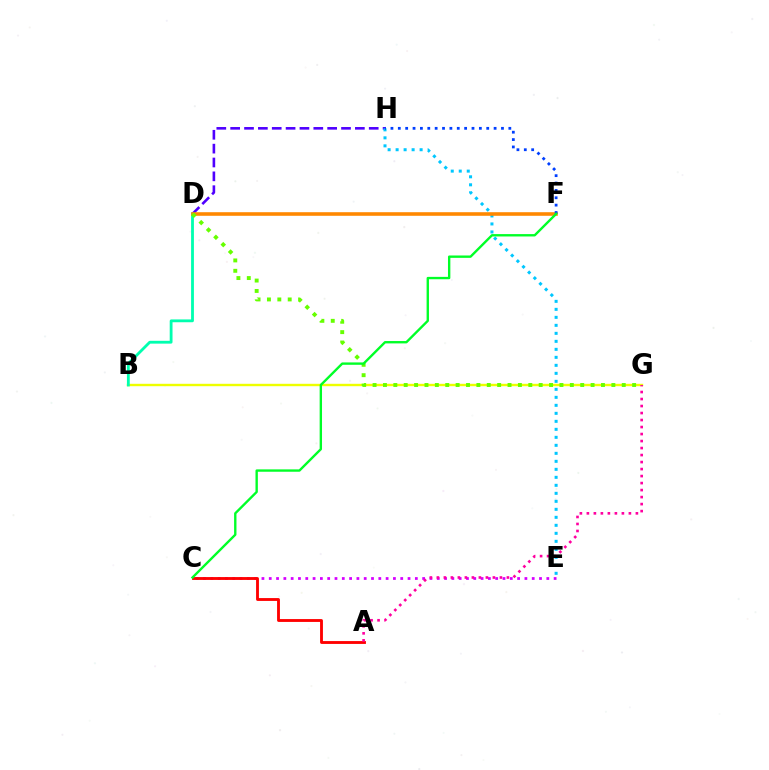{('B', 'G'): [{'color': '#eeff00', 'line_style': 'solid', 'thickness': 1.73}], ('C', 'E'): [{'color': '#d600ff', 'line_style': 'dotted', 'thickness': 1.98}], ('D', 'H'): [{'color': '#4f00ff', 'line_style': 'dashed', 'thickness': 1.88}], ('B', 'D'): [{'color': '#00ffaf', 'line_style': 'solid', 'thickness': 2.03}], ('A', 'C'): [{'color': '#ff0000', 'line_style': 'solid', 'thickness': 2.05}], ('E', 'H'): [{'color': '#00c7ff', 'line_style': 'dotted', 'thickness': 2.17}], ('D', 'F'): [{'color': '#ff8800', 'line_style': 'solid', 'thickness': 2.59}], ('D', 'G'): [{'color': '#66ff00', 'line_style': 'dotted', 'thickness': 2.82}], ('F', 'H'): [{'color': '#003fff', 'line_style': 'dotted', 'thickness': 2.0}], ('C', 'F'): [{'color': '#00ff27', 'line_style': 'solid', 'thickness': 1.71}], ('A', 'G'): [{'color': '#ff00a0', 'line_style': 'dotted', 'thickness': 1.9}]}